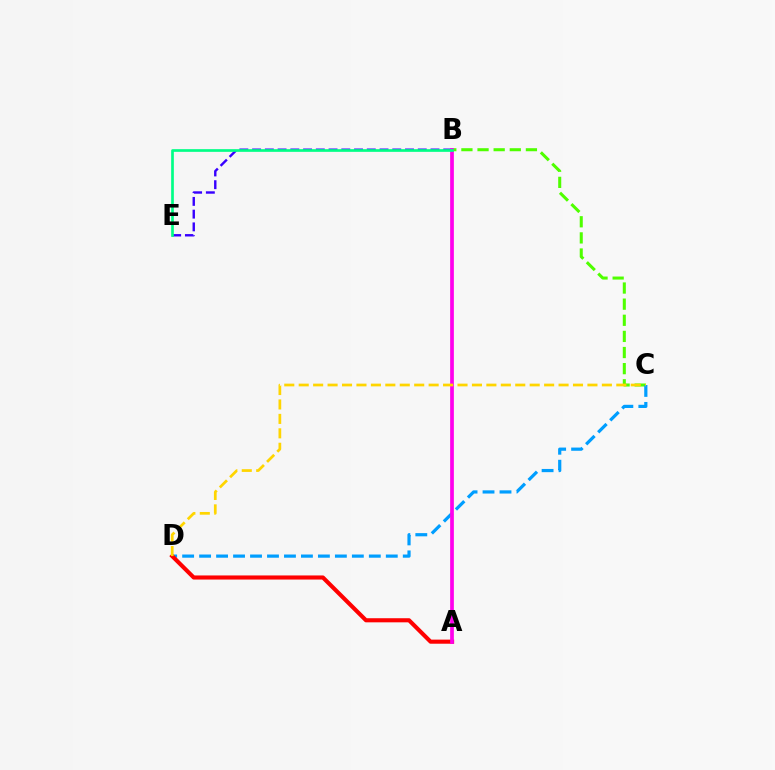{('B', 'C'): [{'color': '#4fff00', 'line_style': 'dashed', 'thickness': 2.19}], ('C', 'D'): [{'color': '#009eff', 'line_style': 'dashed', 'thickness': 2.31}, {'color': '#ffd500', 'line_style': 'dashed', 'thickness': 1.96}], ('B', 'E'): [{'color': '#3700ff', 'line_style': 'dashed', 'thickness': 1.73}, {'color': '#00ff86', 'line_style': 'solid', 'thickness': 1.93}], ('A', 'D'): [{'color': '#ff0000', 'line_style': 'solid', 'thickness': 2.95}], ('A', 'B'): [{'color': '#ff00ed', 'line_style': 'solid', 'thickness': 2.68}]}